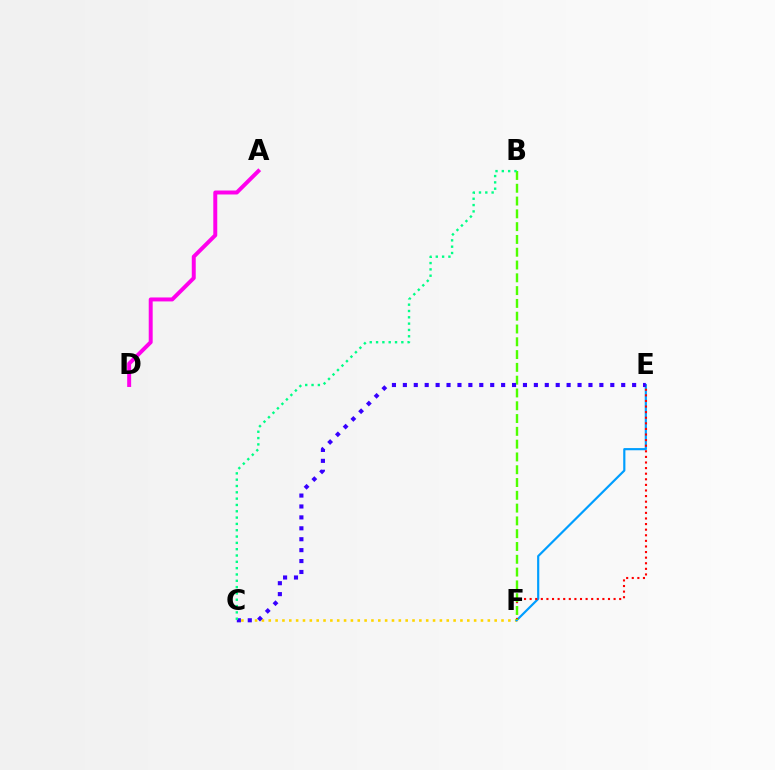{('C', 'F'): [{'color': '#ffd500', 'line_style': 'dotted', 'thickness': 1.86}], ('E', 'F'): [{'color': '#009eff', 'line_style': 'solid', 'thickness': 1.57}, {'color': '#ff0000', 'line_style': 'dotted', 'thickness': 1.52}], ('B', 'F'): [{'color': '#4fff00', 'line_style': 'dashed', 'thickness': 1.74}], ('C', 'E'): [{'color': '#3700ff', 'line_style': 'dotted', 'thickness': 2.97}], ('B', 'C'): [{'color': '#00ff86', 'line_style': 'dotted', 'thickness': 1.72}], ('A', 'D'): [{'color': '#ff00ed', 'line_style': 'solid', 'thickness': 2.85}]}